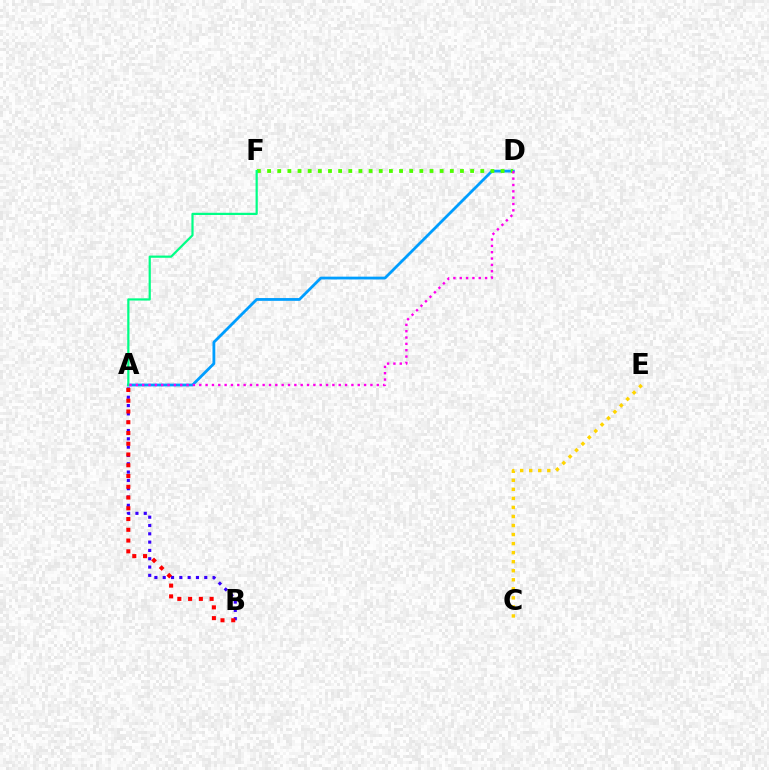{('C', 'E'): [{'color': '#ffd500', 'line_style': 'dotted', 'thickness': 2.46}], ('A', 'D'): [{'color': '#009eff', 'line_style': 'solid', 'thickness': 2.01}, {'color': '#ff00ed', 'line_style': 'dotted', 'thickness': 1.72}], ('D', 'F'): [{'color': '#4fff00', 'line_style': 'dotted', 'thickness': 2.76}], ('A', 'B'): [{'color': '#3700ff', 'line_style': 'dotted', 'thickness': 2.26}, {'color': '#ff0000', 'line_style': 'dotted', 'thickness': 2.92}], ('A', 'F'): [{'color': '#00ff86', 'line_style': 'solid', 'thickness': 1.59}]}